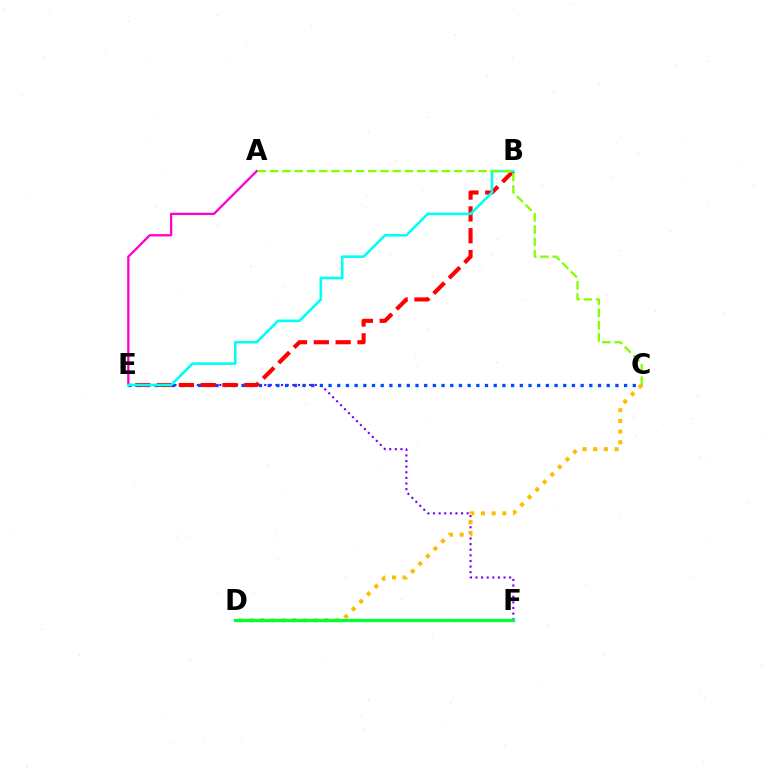{('E', 'F'): [{'color': '#7200ff', 'line_style': 'dotted', 'thickness': 1.53}], ('C', 'E'): [{'color': '#004bff', 'line_style': 'dotted', 'thickness': 2.36}], ('B', 'E'): [{'color': '#ff0000', 'line_style': 'dashed', 'thickness': 2.96}, {'color': '#00fff6', 'line_style': 'solid', 'thickness': 1.87}], ('A', 'E'): [{'color': '#ff00cf', 'line_style': 'solid', 'thickness': 1.65}], ('C', 'D'): [{'color': '#ffbd00', 'line_style': 'dotted', 'thickness': 2.9}], ('D', 'F'): [{'color': '#00ff39', 'line_style': 'solid', 'thickness': 2.37}], ('A', 'C'): [{'color': '#84ff00', 'line_style': 'dashed', 'thickness': 1.67}]}